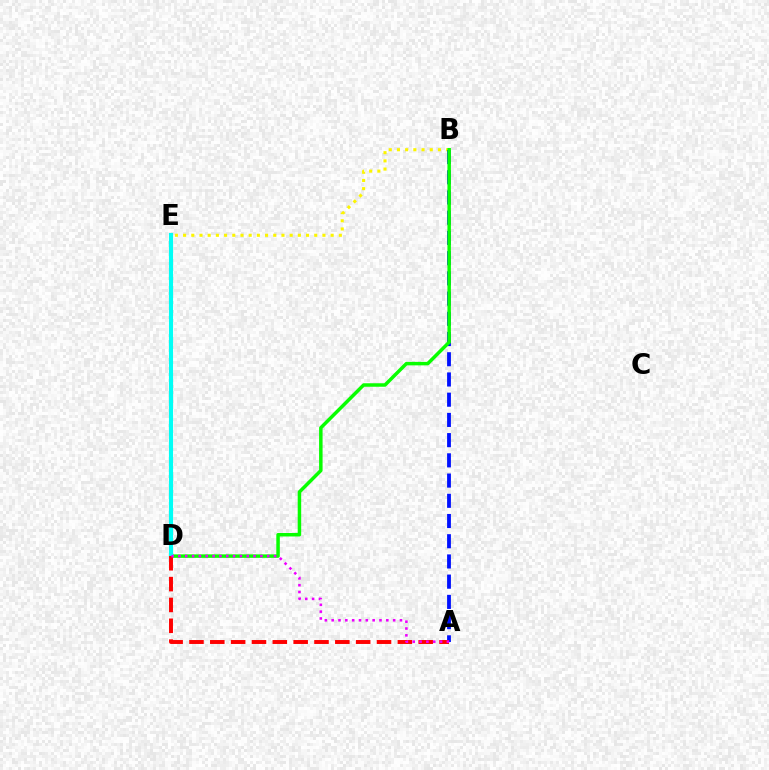{('B', 'E'): [{'color': '#fcf500', 'line_style': 'dotted', 'thickness': 2.23}], ('A', 'B'): [{'color': '#0010ff', 'line_style': 'dashed', 'thickness': 2.75}], ('B', 'D'): [{'color': '#08ff00', 'line_style': 'solid', 'thickness': 2.51}], ('D', 'E'): [{'color': '#00fff6', 'line_style': 'solid', 'thickness': 2.97}], ('A', 'D'): [{'color': '#ff0000', 'line_style': 'dashed', 'thickness': 2.83}, {'color': '#ee00ff', 'line_style': 'dotted', 'thickness': 1.86}]}